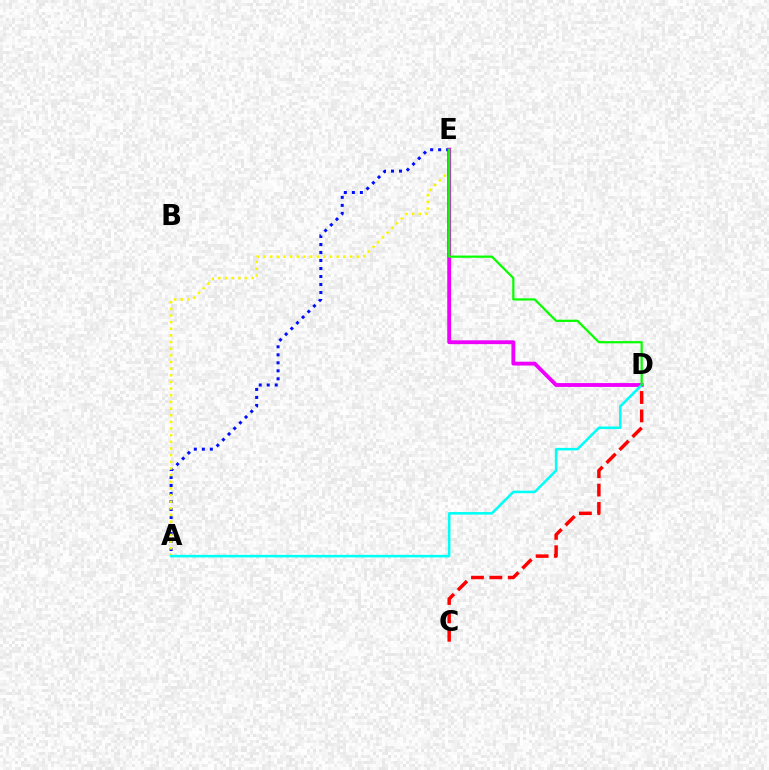{('C', 'D'): [{'color': '#ff0000', 'line_style': 'dashed', 'thickness': 2.5}], ('A', 'E'): [{'color': '#0010ff', 'line_style': 'dotted', 'thickness': 2.17}, {'color': '#fcf500', 'line_style': 'dotted', 'thickness': 1.81}], ('D', 'E'): [{'color': '#ee00ff', 'line_style': 'solid', 'thickness': 2.76}, {'color': '#08ff00', 'line_style': 'solid', 'thickness': 1.6}], ('A', 'D'): [{'color': '#00fff6', 'line_style': 'solid', 'thickness': 1.84}]}